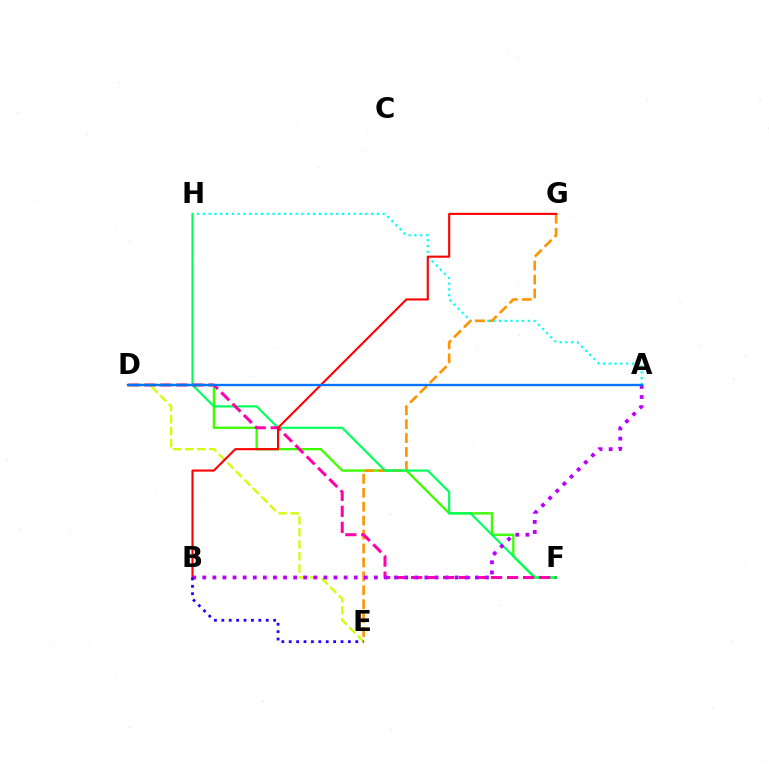{('A', 'H'): [{'color': '#00fff6', 'line_style': 'dotted', 'thickness': 1.58}], ('D', 'F'): [{'color': '#3dff00', 'line_style': 'solid', 'thickness': 1.68}, {'color': '#ff00ac', 'line_style': 'dashed', 'thickness': 2.17}], ('E', 'G'): [{'color': '#ff9400', 'line_style': 'dashed', 'thickness': 1.89}], ('F', 'H'): [{'color': '#00ff5c', 'line_style': 'solid', 'thickness': 1.56}], ('D', 'E'): [{'color': '#d1ff00', 'line_style': 'dashed', 'thickness': 1.63}], ('B', 'G'): [{'color': '#ff0000', 'line_style': 'solid', 'thickness': 1.52}], ('A', 'B'): [{'color': '#b900ff', 'line_style': 'dotted', 'thickness': 2.74}], ('A', 'D'): [{'color': '#0074ff', 'line_style': 'solid', 'thickness': 1.69}], ('B', 'E'): [{'color': '#2500ff', 'line_style': 'dotted', 'thickness': 2.01}]}